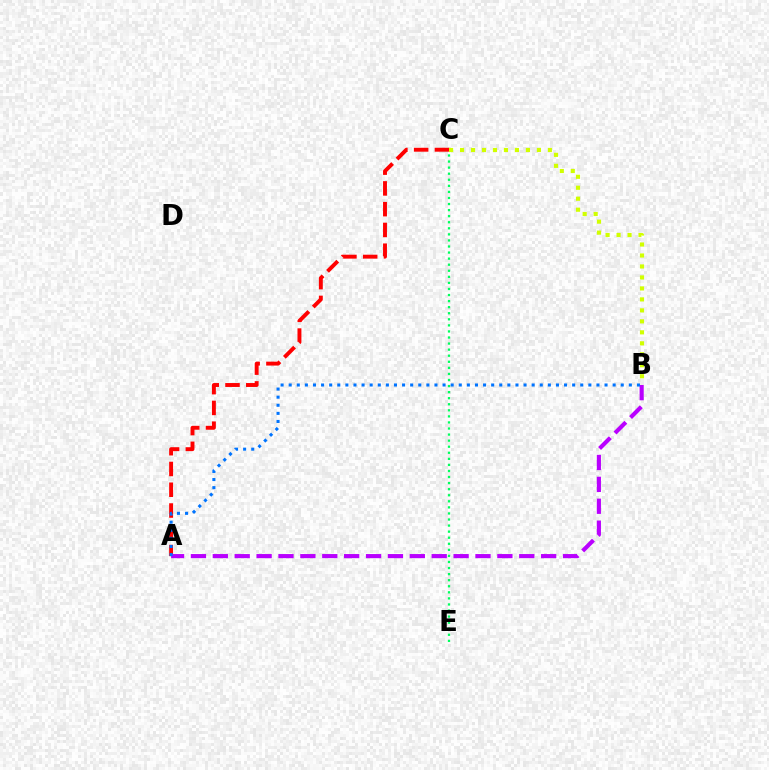{('C', 'E'): [{'color': '#00ff5c', 'line_style': 'dotted', 'thickness': 1.65}], ('A', 'C'): [{'color': '#ff0000', 'line_style': 'dashed', 'thickness': 2.82}], ('A', 'B'): [{'color': '#b900ff', 'line_style': 'dashed', 'thickness': 2.97}, {'color': '#0074ff', 'line_style': 'dotted', 'thickness': 2.2}], ('B', 'C'): [{'color': '#d1ff00', 'line_style': 'dotted', 'thickness': 2.98}]}